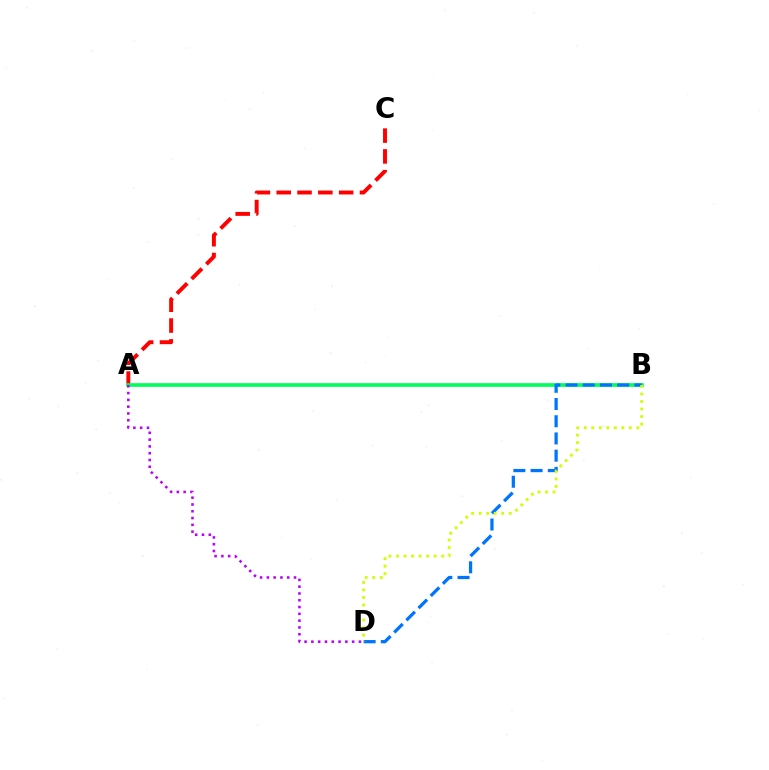{('A', 'C'): [{'color': '#ff0000', 'line_style': 'dashed', 'thickness': 2.83}], ('A', 'B'): [{'color': '#00ff5c', 'line_style': 'solid', 'thickness': 2.64}], ('B', 'D'): [{'color': '#0074ff', 'line_style': 'dashed', 'thickness': 2.34}, {'color': '#d1ff00', 'line_style': 'dotted', 'thickness': 2.04}], ('A', 'D'): [{'color': '#b900ff', 'line_style': 'dotted', 'thickness': 1.85}]}